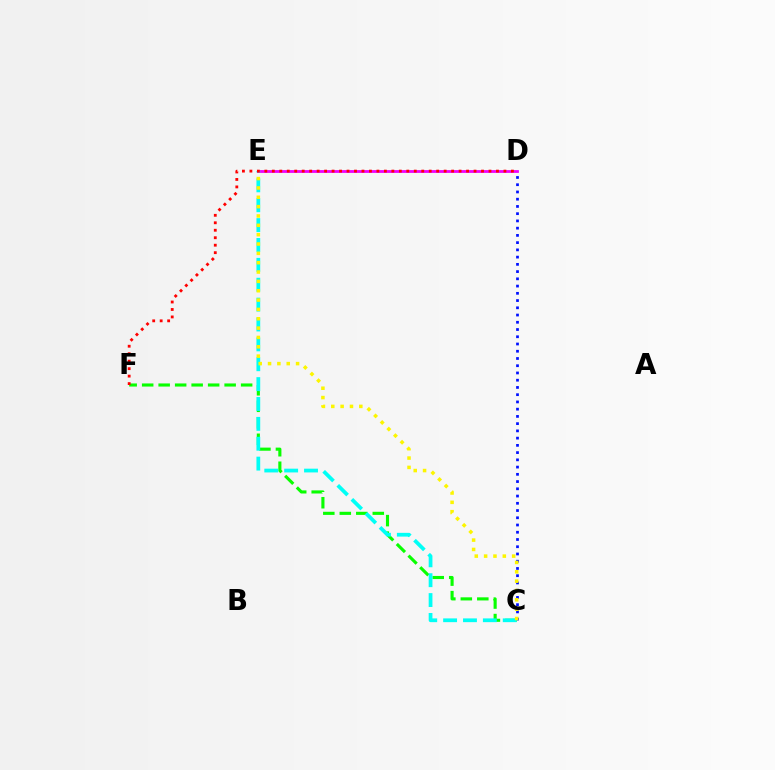{('C', 'D'): [{'color': '#0010ff', 'line_style': 'dotted', 'thickness': 1.97}], ('D', 'E'): [{'color': '#ee00ff', 'line_style': 'solid', 'thickness': 2.01}], ('C', 'F'): [{'color': '#08ff00', 'line_style': 'dashed', 'thickness': 2.24}], ('C', 'E'): [{'color': '#00fff6', 'line_style': 'dashed', 'thickness': 2.7}, {'color': '#fcf500', 'line_style': 'dotted', 'thickness': 2.54}], ('D', 'F'): [{'color': '#ff0000', 'line_style': 'dotted', 'thickness': 2.03}]}